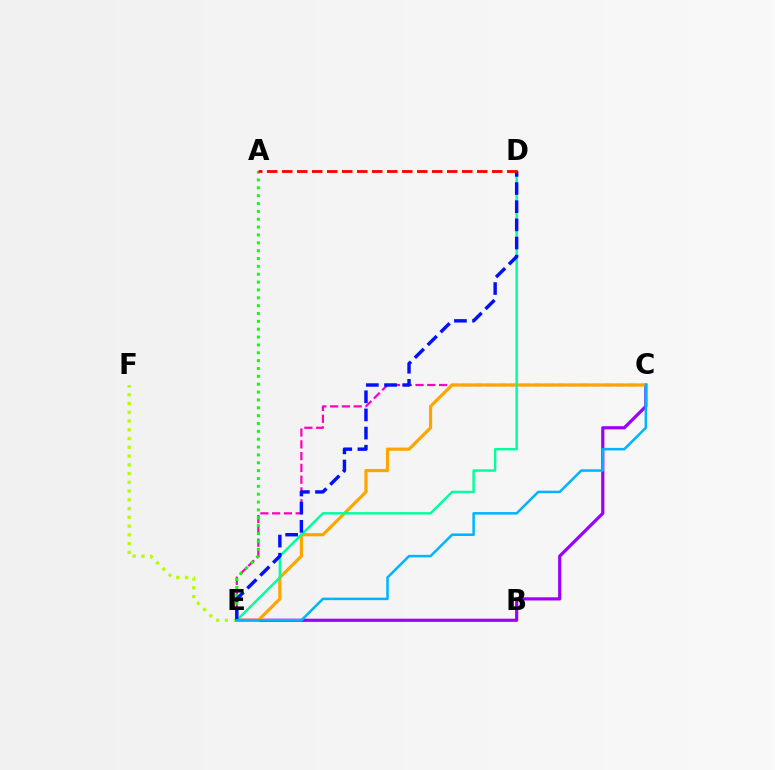{('E', 'F'): [{'color': '#b3ff00', 'line_style': 'dotted', 'thickness': 2.38}], ('C', 'E'): [{'color': '#9b00ff', 'line_style': 'solid', 'thickness': 2.29}, {'color': '#ff00bd', 'line_style': 'dashed', 'thickness': 1.6}, {'color': '#ffa500', 'line_style': 'solid', 'thickness': 2.3}, {'color': '#00b5ff', 'line_style': 'solid', 'thickness': 1.82}], ('A', 'E'): [{'color': '#08ff00', 'line_style': 'dotted', 'thickness': 2.13}], ('D', 'E'): [{'color': '#00ff9d', 'line_style': 'solid', 'thickness': 1.75}, {'color': '#0010ff', 'line_style': 'dashed', 'thickness': 2.47}], ('A', 'D'): [{'color': '#ff0000', 'line_style': 'dashed', 'thickness': 2.04}]}